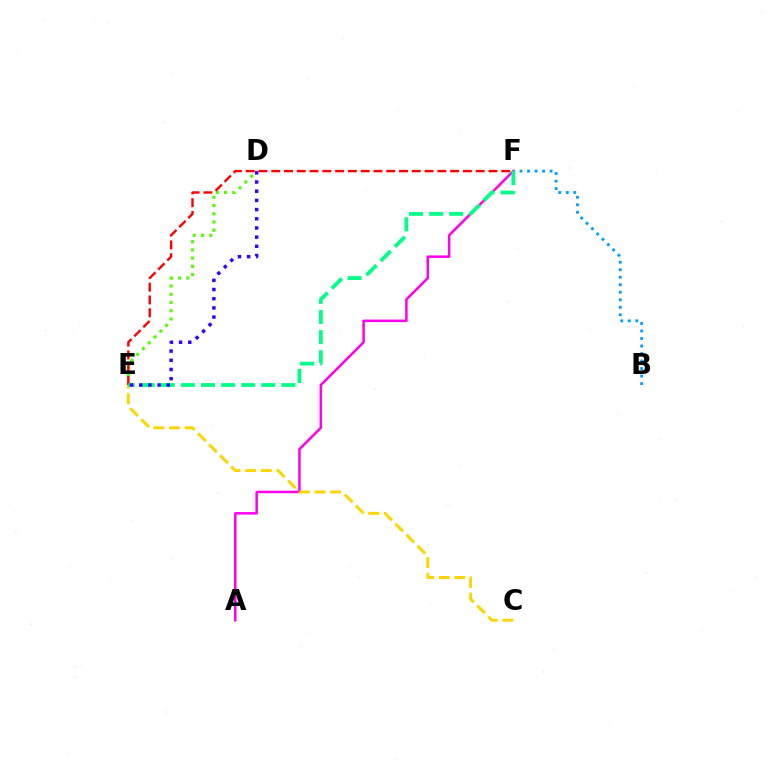{('A', 'F'): [{'color': '#ff00ed', 'line_style': 'solid', 'thickness': 1.81}], ('D', 'E'): [{'color': '#4fff00', 'line_style': 'dotted', 'thickness': 2.23}, {'color': '#3700ff', 'line_style': 'dotted', 'thickness': 2.5}], ('E', 'F'): [{'color': '#ff0000', 'line_style': 'dashed', 'thickness': 1.74}, {'color': '#00ff86', 'line_style': 'dashed', 'thickness': 2.73}], ('B', 'F'): [{'color': '#009eff', 'line_style': 'dotted', 'thickness': 2.04}], ('C', 'E'): [{'color': '#ffd500', 'line_style': 'dashed', 'thickness': 2.13}]}